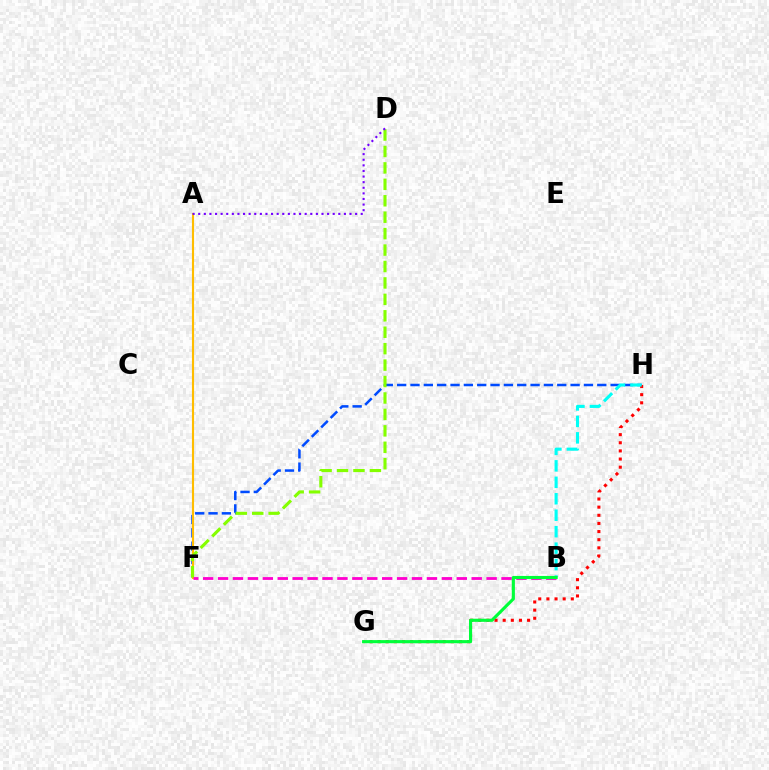{('F', 'H'): [{'color': '#004bff', 'line_style': 'dashed', 'thickness': 1.81}], ('G', 'H'): [{'color': '#ff0000', 'line_style': 'dotted', 'thickness': 2.21}], ('A', 'F'): [{'color': '#ffbd00', 'line_style': 'solid', 'thickness': 1.53}], ('D', 'F'): [{'color': '#84ff00', 'line_style': 'dashed', 'thickness': 2.23}], ('A', 'D'): [{'color': '#7200ff', 'line_style': 'dotted', 'thickness': 1.52}], ('B', 'H'): [{'color': '#00fff6', 'line_style': 'dashed', 'thickness': 2.24}], ('B', 'F'): [{'color': '#ff00cf', 'line_style': 'dashed', 'thickness': 2.03}], ('B', 'G'): [{'color': '#00ff39', 'line_style': 'solid', 'thickness': 2.25}]}